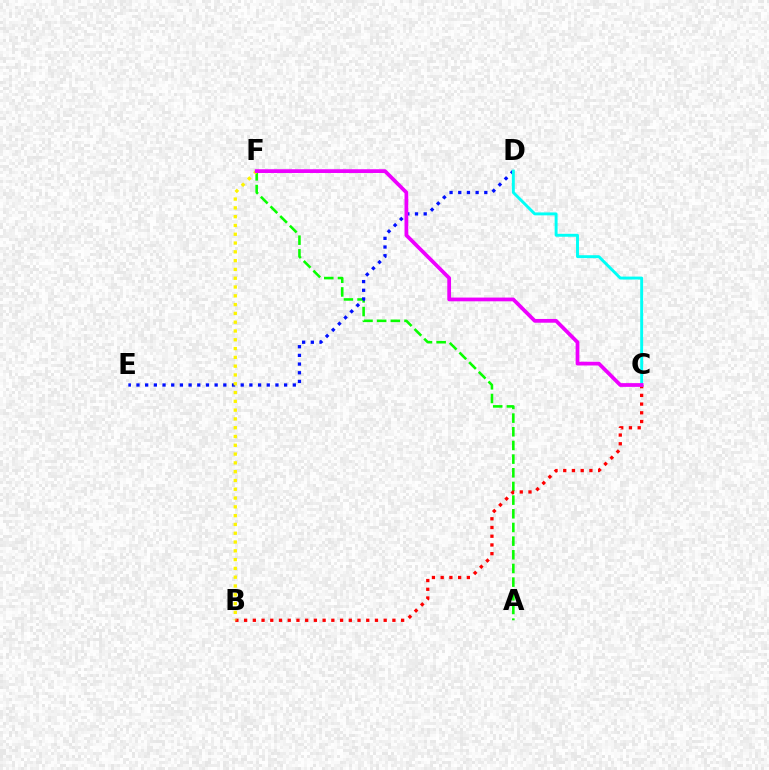{('A', 'F'): [{'color': '#08ff00', 'line_style': 'dashed', 'thickness': 1.86}], ('D', 'E'): [{'color': '#0010ff', 'line_style': 'dotted', 'thickness': 2.36}], ('B', 'C'): [{'color': '#ff0000', 'line_style': 'dotted', 'thickness': 2.37}], ('C', 'D'): [{'color': '#00fff6', 'line_style': 'solid', 'thickness': 2.1}], ('B', 'F'): [{'color': '#fcf500', 'line_style': 'dotted', 'thickness': 2.39}], ('C', 'F'): [{'color': '#ee00ff', 'line_style': 'solid', 'thickness': 2.7}]}